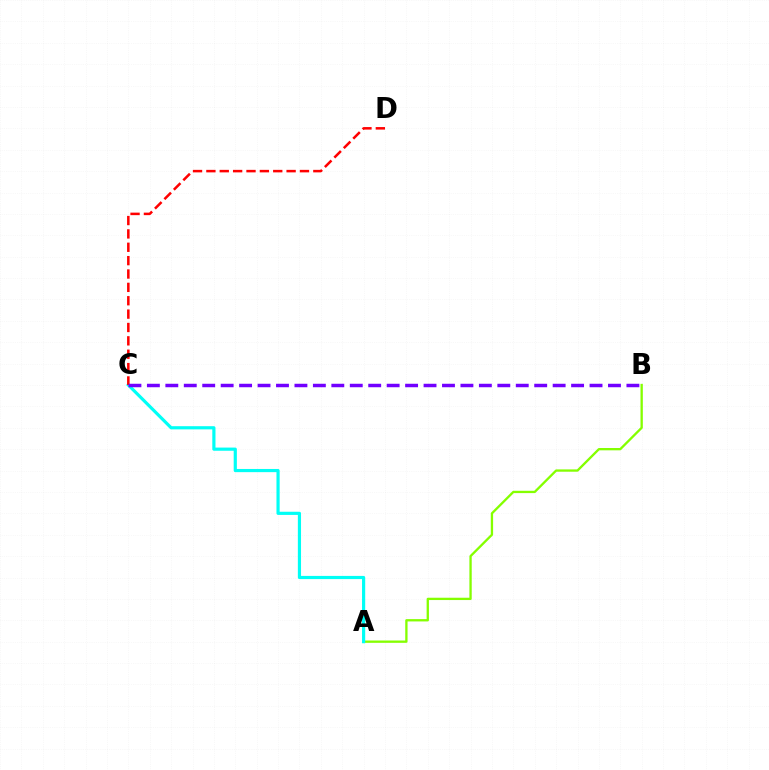{('A', 'B'): [{'color': '#84ff00', 'line_style': 'solid', 'thickness': 1.67}], ('A', 'C'): [{'color': '#00fff6', 'line_style': 'solid', 'thickness': 2.29}], ('C', 'D'): [{'color': '#ff0000', 'line_style': 'dashed', 'thickness': 1.82}], ('B', 'C'): [{'color': '#7200ff', 'line_style': 'dashed', 'thickness': 2.51}]}